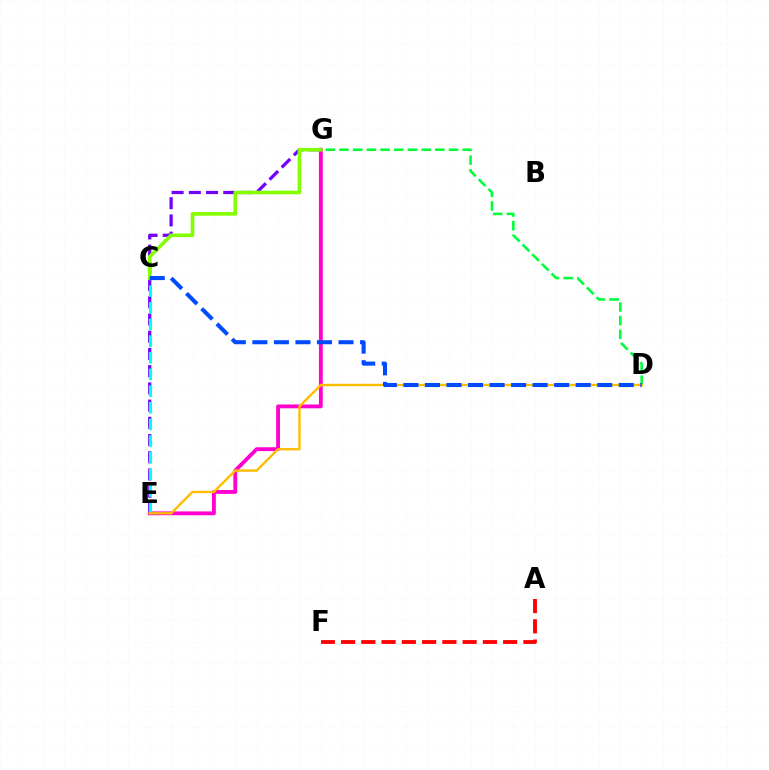{('E', 'G'): [{'color': '#7200ff', 'line_style': 'dashed', 'thickness': 2.34}, {'color': '#ff00cf', 'line_style': 'solid', 'thickness': 2.77}], ('C', 'G'): [{'color': '#84ff00', 'line_style': 'solid', 'thickness': 2.6}], ('D', 'G'): [{'color': '#00ff39', 'line_style': 'dashed', 'thickness': 1.86}], ('C', 'E'): [{'color': '#00fff6', 'line_style': 'dashed', 'thickness': 2.26}], ('A', 'F'): [{'color': '#ff0000', 'line_style': 'dashed', 'thickness': 2.75}], ('D', 'E'): [{'color': '#ffbd00', 'line_style': 'solid', 'thickness': 1.73}], ('C', 'D'): [{'color': '#004bff', 'line_style': 'dashed', 'thickness': 2.93}]}